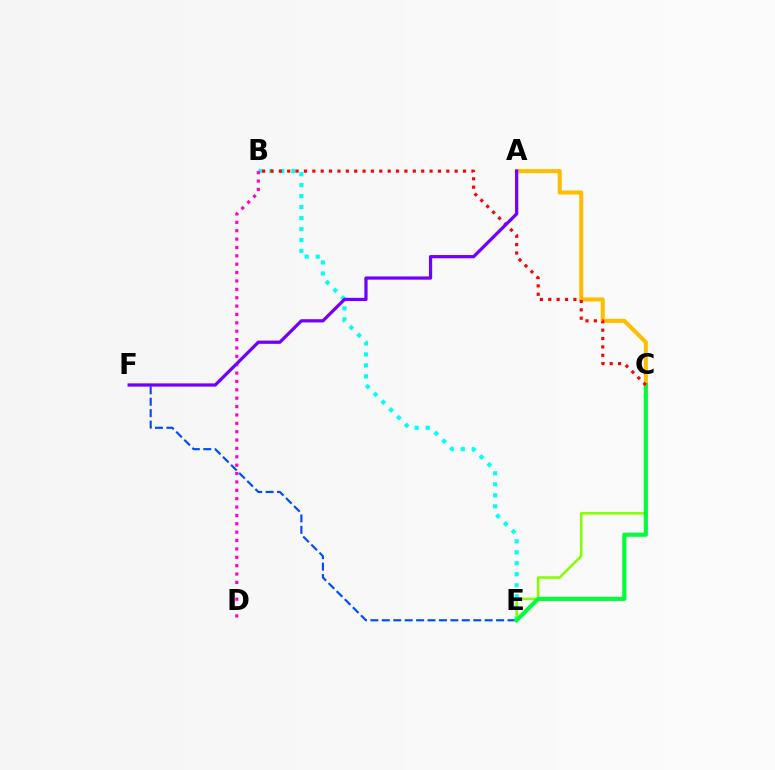{('B', 'E'): [{'color': '#00fff6', 'line_style': 'dotted', 'thickness': 2.99}], ('C', 'E'): [{'color': '#84ff00', 'line_style': 'solid', 'thickness': 1.82}, {'color': '#00ff39', 'line_style': 'solid', 'thickness': 2.99}], ('E', 'F'): [{'color': '#004bff', 'line_style': 'dashed', 'thickness': 1.55}], ('A', 'C'): [{'color': '#ffbd00', 'line_style': 'solid', 'thickness': 2.91}], ('B', 'D'): [{'color': '#ff00cf', 'line_style': 'dotted', 'thickness': 2.28}], ('B', 'C'): [{'color': '#ff0000', 'line_style': 'dotted', 'thickness': 2.28}], ('A', 'F'): [{'color': '#7200ff', 'line_style': 'solid', 'thickness': 2.33}]}